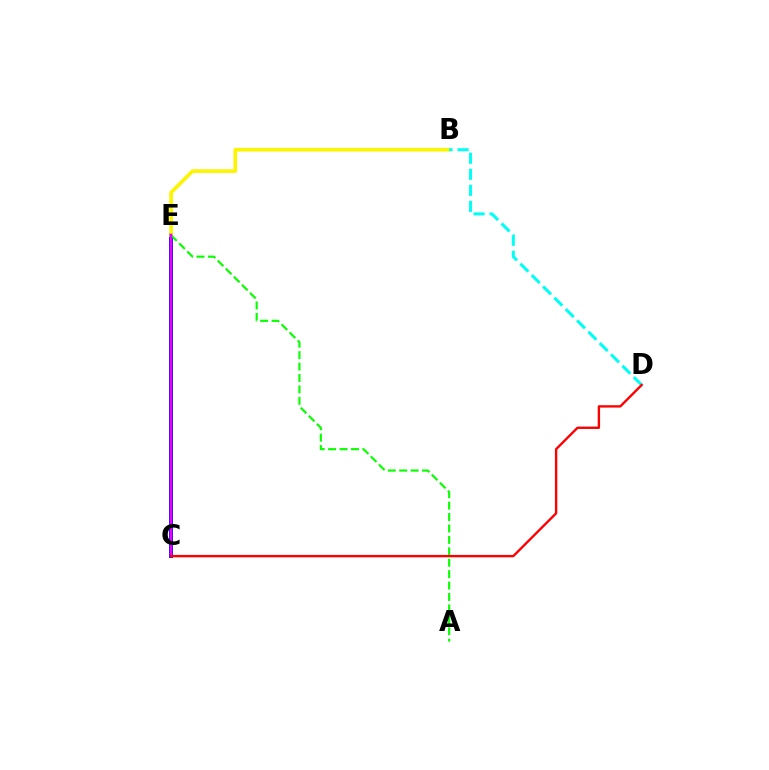{('C', 'E'): [{'color': '#0010ff', 'line_style': 'solid', 'thickness': 2.81}, {'color': '#ee00ff', 'line_style': 'solid', 'thickness': 1.76}], ('B', 'E'): [{'color': '#fcf500', 'line_style': 'solid', 'thickness': 2.61}], ('A', 'E'): [{'color': '#08ff00', 'line_style': 'dashed', 'thickness': 1.55}], ('B', 'D'): [{'color': '#00fff6', 'line_style': 'dashed', 'thickness': 2.18}], ('C', 'D'): [{'color': '#ff0000', 'line_style': 'solid', 'thickness': 1.7}]}